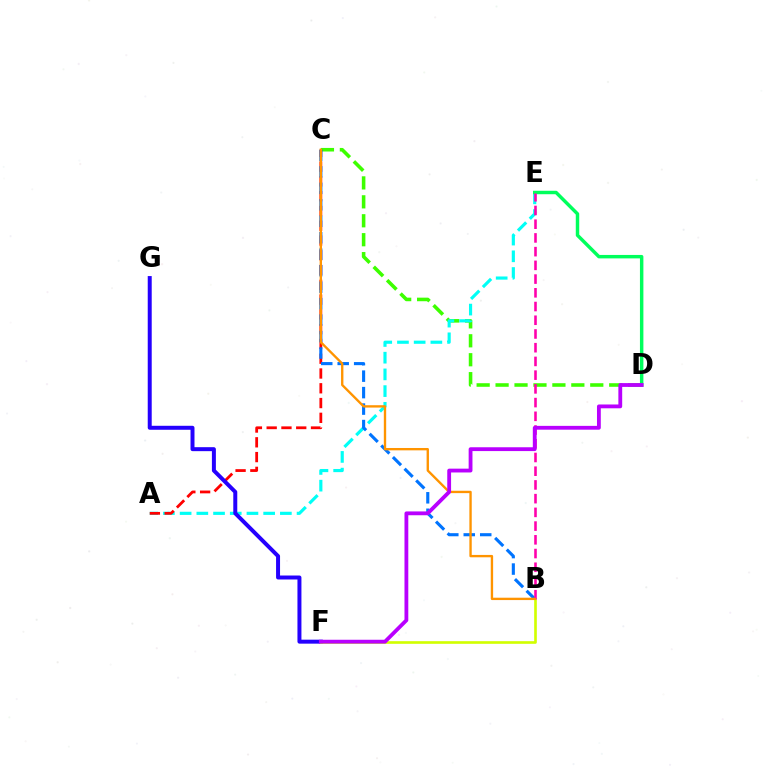{('C', 'D'): [{'color': '#3dff00', 'line_style': 'dashed', 'thickness': 2.57}], ('A', 'E'): [{'color': '#00fff6', 'line_style': 'dashed', 'thickness': 2.27}], ('A', 'C'): [{'color': '#ff0000', 'line_style': 'dashed', 'thickness': 2.01}], ('F', 'G'): [{'color': '#2500ff', 'line_style': 'solid', 'thickness': 2.87}], ('B', 'F'): [{'color': '#d1ff00', 'line_style': 'solid', 'thickness': 1.9}], ('B', 'C'): [{'color': '#0074ff', 'line_style': 'dashed', 'thickness': 2.24}, {'color': '#ff9400', 'line_style': 'solid', 'thickness': 1.7}], ('D', 'E'): [{'color': '#00ff5c', 'line_style': 'solid', 'thickness': 2.48}], ('B', 'E'): [{'color': '#ff00ac', 'line_style': 'dashed', 'thickness': 1.86}], ('D', 'F'): [{'color': '#b900ff', 'line_style': 'solid', 'thickness': 2.75}]}